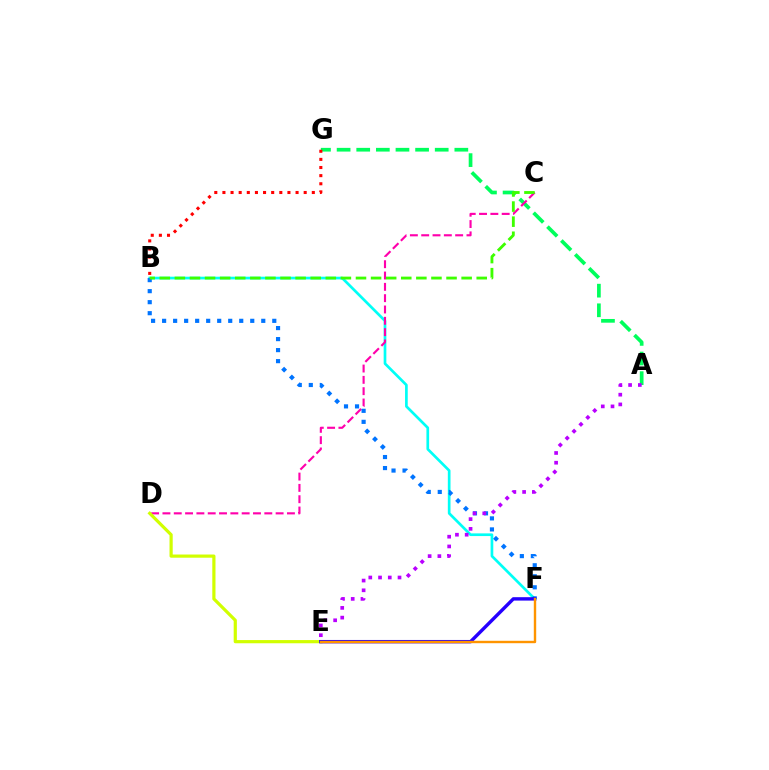{('A', 'G'): [{'color': '#00ff5c', 'line_style': 'dashed', 'thickness': 2.67}], ('B', 'F'): [{'color': '#00fff6', 'line_style': 'solid', 'thickness': 1.94}, {'color': '#0074ff', 'line_style': 'dotted', 'thickness': 2.99}], ('C', 'D'): [{'color': '#ff00ac', 'line_style': 'dashed', 'thickness': 1.54}], ('B', 'G'): [{'color': '#ff0000', 'line_style': 'dotted', 'thickness': 2.21}], ('A', 'E'): [{'color': '#b900ff', 'line_style': 'dotted', 'thickness': 2.65}], ('D', 'E'): [{'color': '#d1ff00', 'line_style': 'solid', 'thickness': 2.3}], ('E', 'F'): [{'color': '#2500ff', 'line_style': 'solid', 'thickness': 2.45}, {'color': '#ff9400', 'line_style': 'solid', 'thickness': 1.73}], ('B', 'C'): [{'color': '#3dff00', 'line_style': 'dashed', 'thickness': 2.05}]}